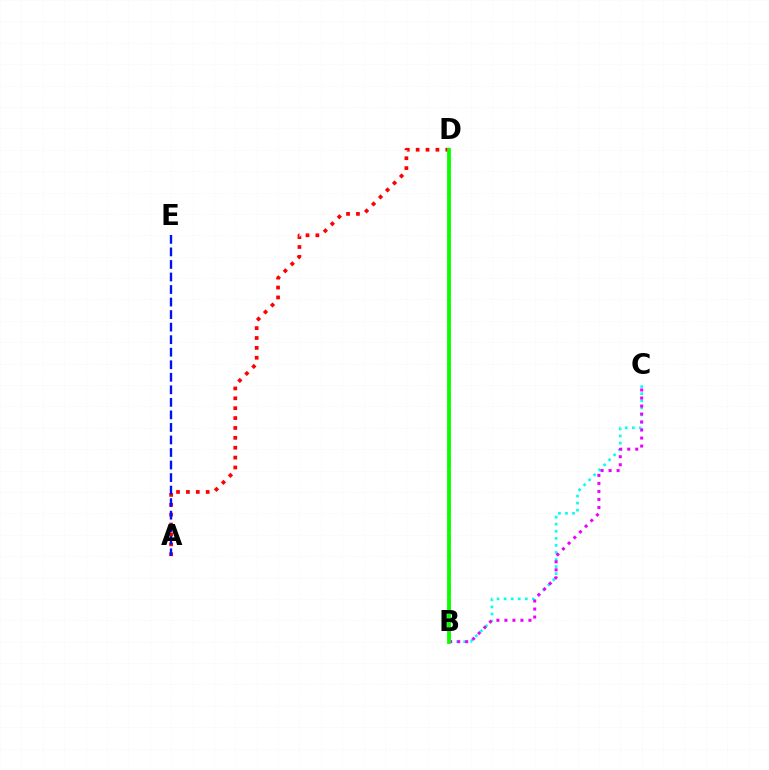{('B', 'D'): [{'color': '#fcf500', 'line_style': 'dashed', 'thickness': 2.15}, {'color': '#08ff00', 'line_style': 'solid', 'thickness': 2.74}], ('B', 'C'): [{'color': '#00fff6', 'line_style': 'dotted', 'thickness': 1.92}, {'color': '#ee00ff', 'line_style': 'dotted', 'thickness': 2.18}], ('A', 'D'): [{'color': '#ff0000', 'line_style': 'dotted', 'thickness': 2.69}], ('A', 'E'): [{'color': '#0010ff', 'line_style': 'dashed', 'thickness': 1.7}]}